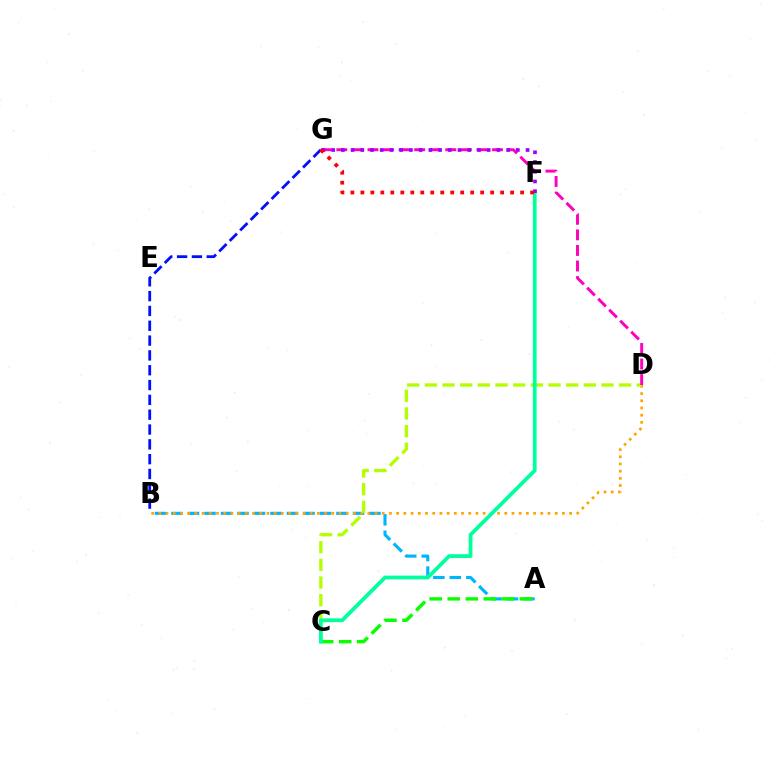{('A', 'B'): [{'color': '#00b5ff', 'line_style': 'dashed', 'thickness': 2.24}], ('A', 'C'): [{'color': '#08ff00', 'line_style': 'dashed', 'thickness': 2.45}], ('B', 'G'): [{'color': '#0010ff', 'line_style': 'dashed', 'thickness': 2.01}], ('B', 'D'): [{'color': '#ffa500', 'line_style': 'dotted', 'thickness': 1.96}], ('C', 'D'): [{'color': '#b3ff00', 'line_style': 'dashed', 'thickness': 2.4}], ('C', 'F'): [{'color': '#00ff9d', 'line_style': 'solid', 'thickness': 2.72}], ('D', 'G'): [{'color': '#ff00bd', 'line_style': 'dashed', 'thickness': 2.11}], ('F', 'G'): [{'color': '#9b00ff', 'line_style': 'dotted', 'thickness': 2.64}, {'color': '#ff0000', 'line_style': 'dotted', 'thickness': 2.71}]}